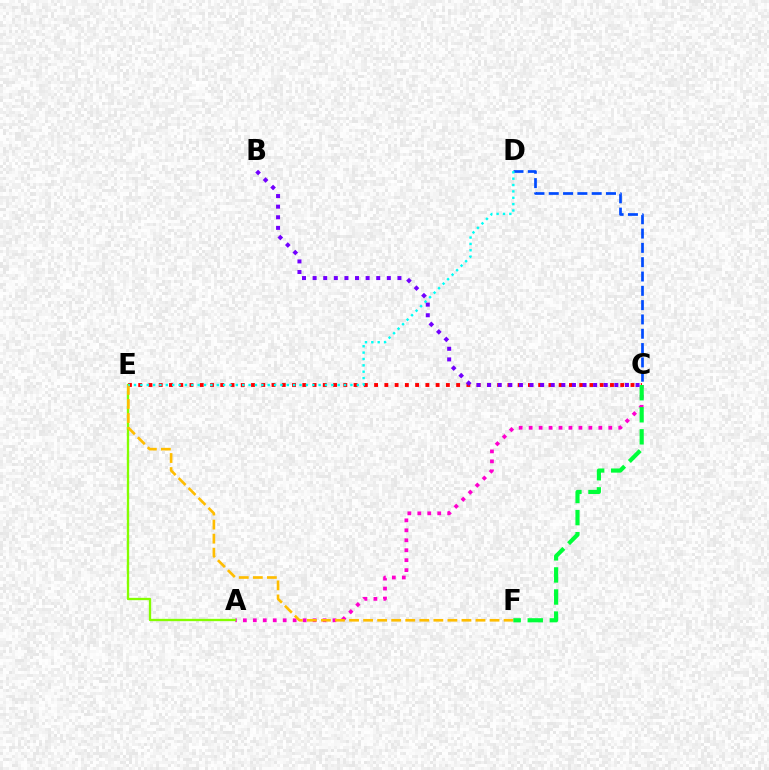{('A', 'C'): [{'color': '#ff00cf', 'line_style': 'dotted', 'thickness': 2.71}], ('C', 'D'): [{'color': '#004bff', 'line_style': 'dashed', 'thickness': 1.94}], ('C', 'E'): [{'color': '#ff0000', 'line_style': 'dotted', 'thickness': 2.79}], ('A', 'E'): [{'color': '#84ff00', 'line_style': 'solid', 'thickness': 1.67}], ('E', 'F'): [{'color': '#ffbd00', 'line_style': 'dashed', 'thickness': 1.91}], ('C', 'F'): [{'color': '#00ff39', 'line_style': 'dashed', 'thickness': 3.0}], ('D', 'E'): [{'color': '#00fff6', 'line_style': 'dotted', 'thickness': 1.73}], ('B', 'C'): [{'color': '#7200ff', 'line_style': 'dotted', 'thickness': 2.88}]}